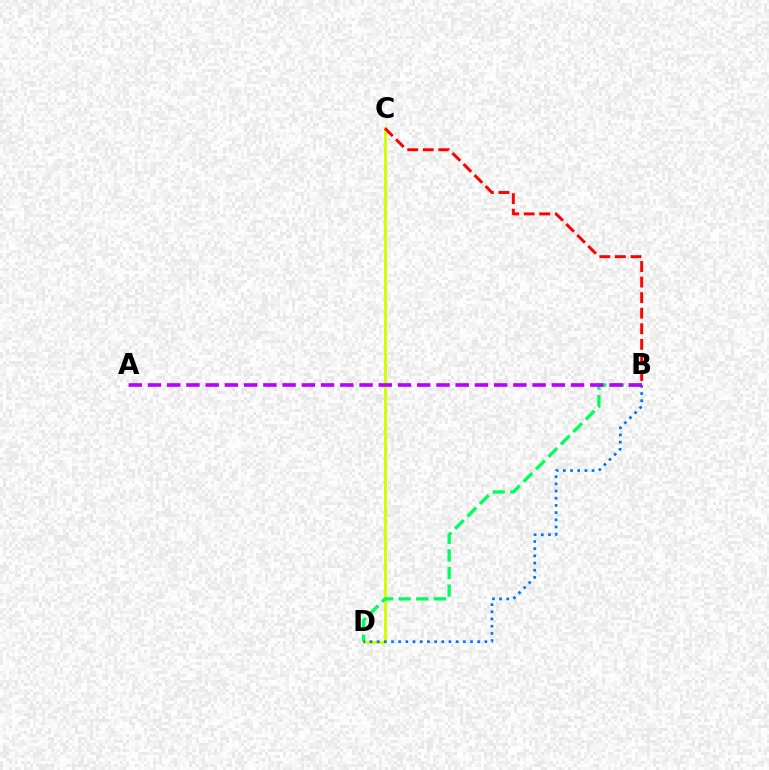{('C', 'D'): [{'color': '#d1ff00', 'line_style': 'solid', 'thickness': 2.11}], ('B', 'D'): [{'color': '#00ff5c', 'line_style': 'dashed', 'thickness': 2.39}, {'color': '#0074ff', 'line_style': 'dotted', 'thickness': 1.95}], ('A', 'B'): [{'color': '#b900ff', 'line_style': 'dashed', 'thickness': 2.61}], ('B', 'C'): [{'color': '#ff0000', 'line_style': 'dashed', 'thickness': 2.11}]}